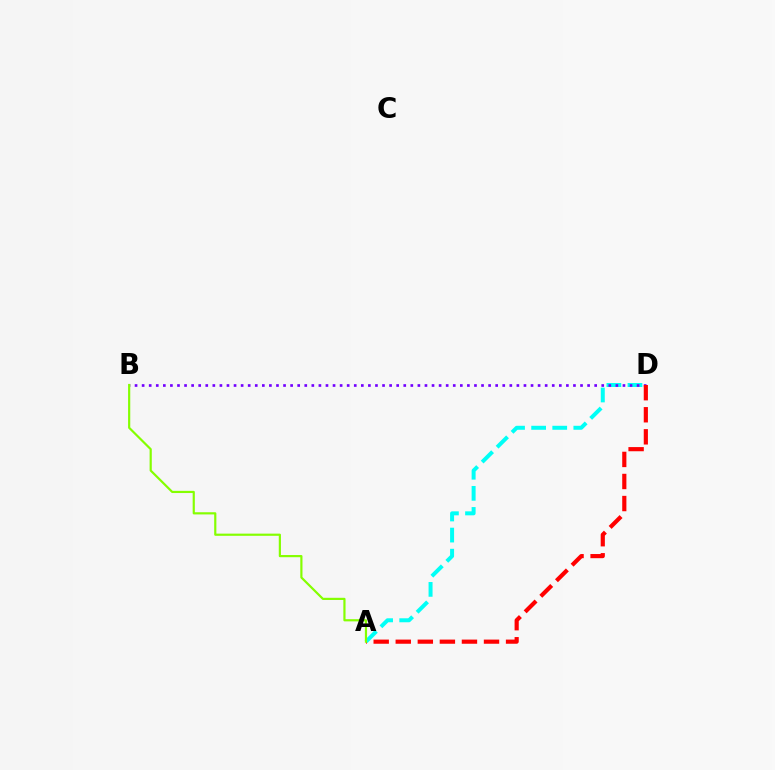{('A', 'D'): [{'color': '#00fff6', 'line_style': 'dashed', 'thickness': 2.86}, {'color': '#ff0000', 'line_style': 'dashed', 'thickness': 3.0}], ('B', 'D'): [{'color': '#7200ff', 'line_style': 'dotted', 'thickness': 1.92}], ('A', 'B'): [{'color': '#84ff00', 'line_style': 'solid', 'thickness': 1.57}]}